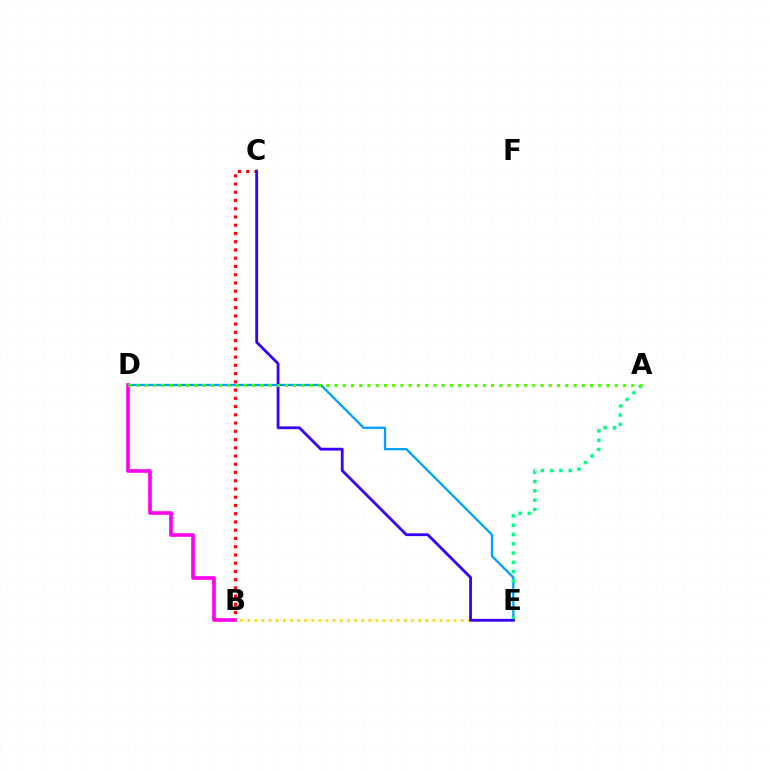{('B', 'D'): [{'color': '#ff00ed', 'line_style': 'solid', 'thickness': 2.63}], ('B', 'C'): [{'color': '#ff0000', 'line_style': 'dotted', 'thickness': 2.24}], ('B', 'E'): [{'color': '#ffd500', 'line_style': 'dotted', 'thickness': 1.93}], ('D', 'E'): [{'color': '#009eff', 'line_style': 'solid', 'thickness': 1.64}], ('A', 'E'): [{'color': '#00ff86', 'line_style': 'dotted', 'thickness': 2.53}], ('C', 'E'): [{'color': '#3700ff', 'line_style': 'solid', 'thickness': 2.02}], ('A', 'D'): [{'color': '#4fff00', 'line_style': 'dotted', 'thickness': 2.24}]}